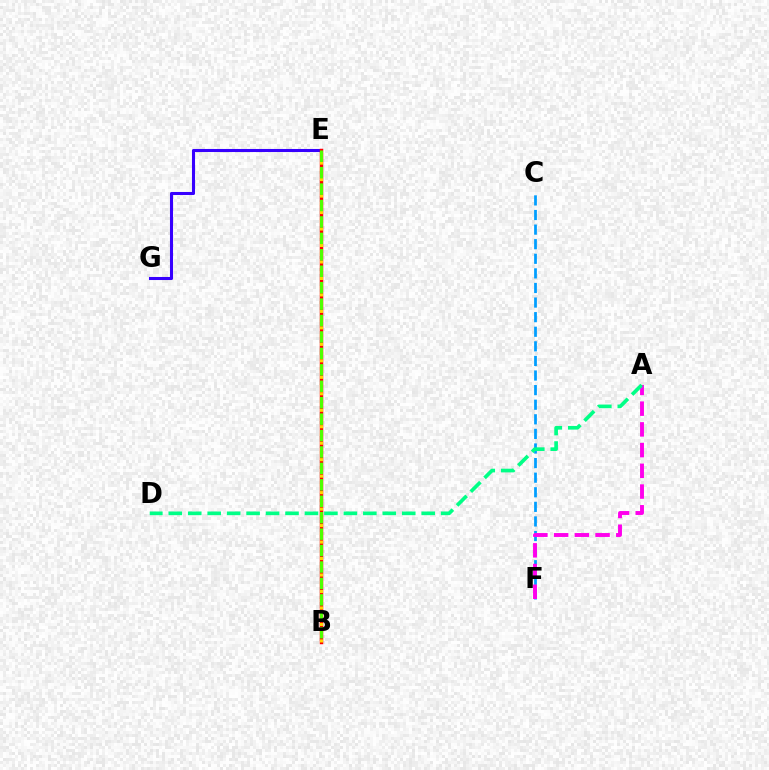{('E', 'G'): [{'color': '#3700ff', 'line_style': 'solid', 'thickness': 2.2}], ('C', 'F'): [{'color': '#009eff', 'line_style': 'dashed', 'thickness': 1.98}], ('A', 'F'): [{'color': '#ff00ed', 'line_style': 'dashed', 'thickness': 2.82}], ('B', 'E'): [{'color': '#ff0000', 'line_style': 'solid', 'thickness': 2.48}, {'color': '#ffd500', 'line_style': 'dotted', 'thickness': 2.24}, {'color': '#4fff00', 'line_style': 'dashed', 'thickness': 2.23}], ('A', 'D'): [{'color': '#00ff86', 'line_style': 'dashed', 'thickness': 2.64}]}